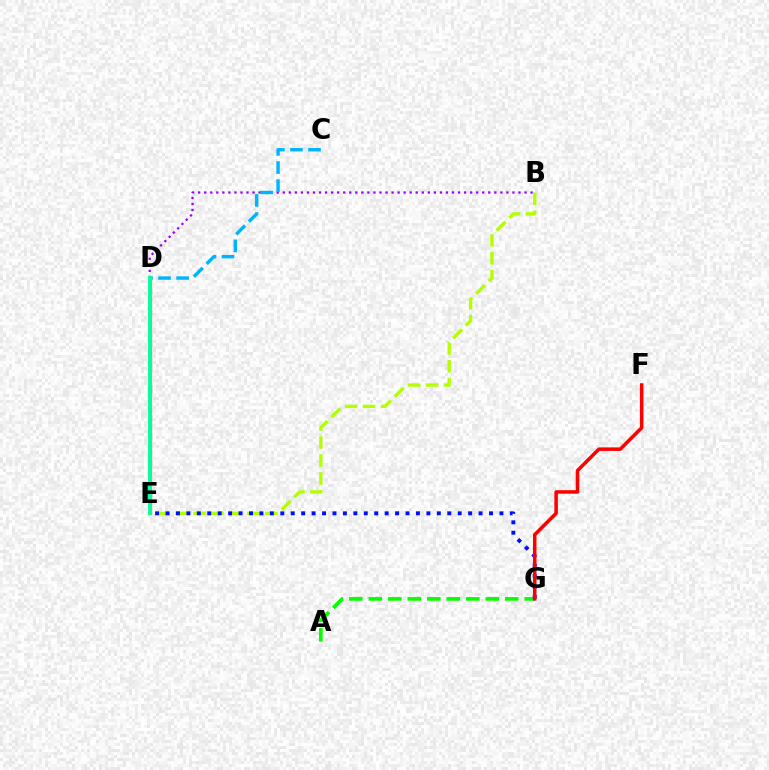{('D', 'E'): [{'color': '#ff00bd', 'line_style': 'solid', 'thickness': 2.27}, {'color': '#ffa500', 'line_style': 'solid', 'thickness': 2.27}, {'color': '#00ff9d', 'line_style': 'solid', 'thickness': 2.78}], ('B', 'D'): [{'color': '#9b00ff', 'line_style': 'dotted', 'thickness': 1.64}], ('B', 'E'): [{'color': '#b3ff00', 'line_style': 'dashed', 'thickness': 2.44}], ('A', 'G'): [{'color': '#08ff00', 'line_style': 'dashed', 'thickness': 2.65}], ('E', 'G'): [{'color': '#0010ff', 'line_style': 'dotted', 'thickness': 2.84}], ('F', 'G'): [{'color': '#ff0000', 'line_style': 'solid', 'thickness': 2.54}], ('C', 'D'): [{'color': '#00b5ff', 'line_style': 'dashed', 'thickness': 2.46}]}